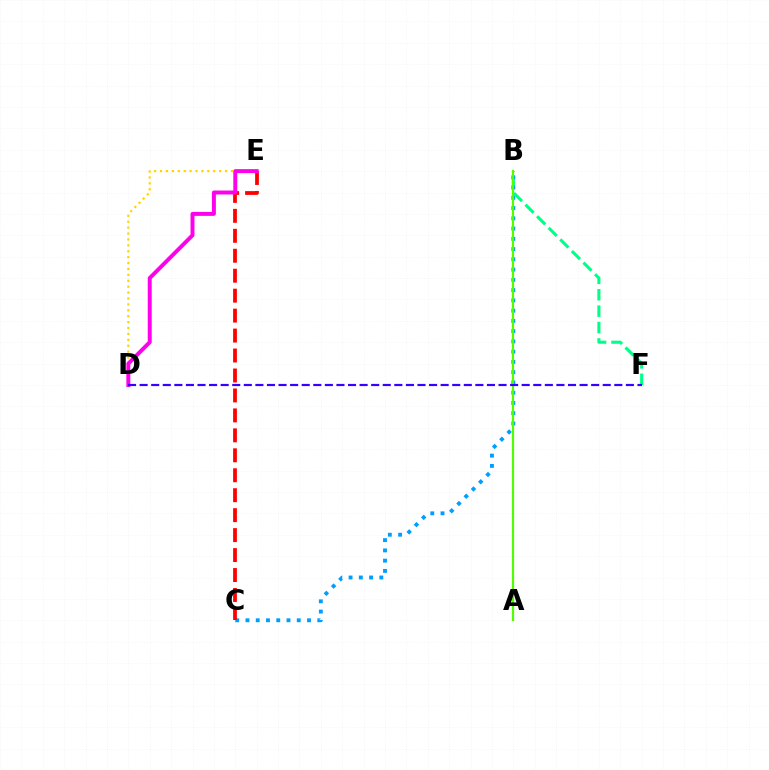{('B', 'F'): [{'color': '#00ff86', 'line_style': 'dashed', 'thickness': 2.23}], ('B', 'C'): [{'color': '#009eff', 'line_style': 'dotted', 'thickness': 2.79}], ('A', 'B'): [{'color': '#4fff00', 'line_style': 'solid', 'thickness': 1.57}], ('C', 'E'): [{'color': '#ff0000', 'line_style': 'dashed', 'thickness': 2.71}], ('D', 'E'): [{'color': '#ffd500', 'line_style': 'dotted', 'thickness': 1.6}, {'color': '#ff00ed', 'line_style': 'solid', 'thickness': 2.84}], ('D', 'F'): [{'color': '#3700ff', 'line_style': 'dashed', 'thickness': 1.57}]}